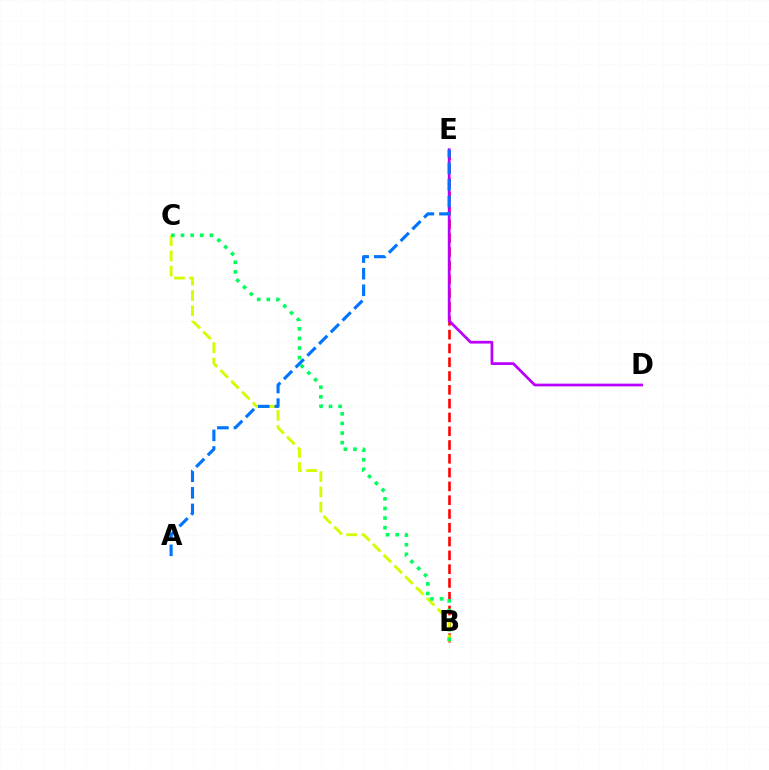{('B', 'E'): [{'color': '#ff0000', 'line_style': 'dashed', 'thickness': 1.87}], ('B', 'C'): [{'color': '#d1ff00', 'line_style': 'dashed', 'thickness': 2.07}, {'color': '#00ff5c', 'line_style': 'dotted', 'thickness': 2.61}], ('D', 'E'): [{'color': '#b900ff', 'line_style': 'solid', 'thickness': 1.97}], ('A', 'E'): [{'color': '#0074ff', 'line_style': 'dashed', 'thickness': 2.25}]}